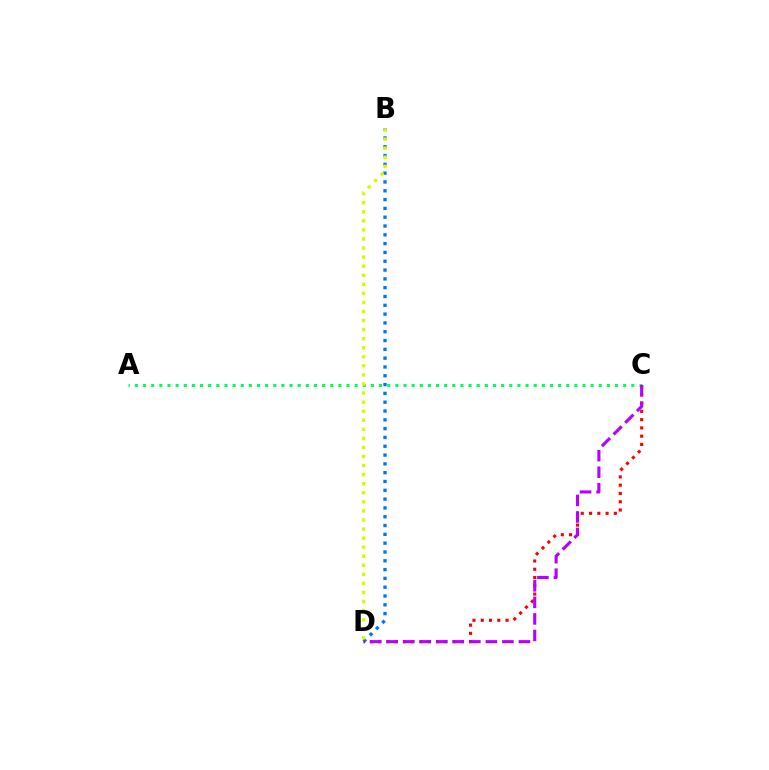{('C', 'D'): [{'color': '#ff0000', 'line_style': 'dotted', 'thickness': 2.25}, {'color': '#b900ff', 'line_style': 'dashed', 'thickness': 2.25}], ('B', 'D'): [{'color': '#0074ff', 'line_style': 'dotted', 'thickness': 2.39}, {'color': '#d1ff00', 'line_style': 'dotted', 'thickness': 2.46}], ('A', 'C'): [{'color': '#00ff5c', 'line_style': 'dotted', 'thickness': 2.21}]}